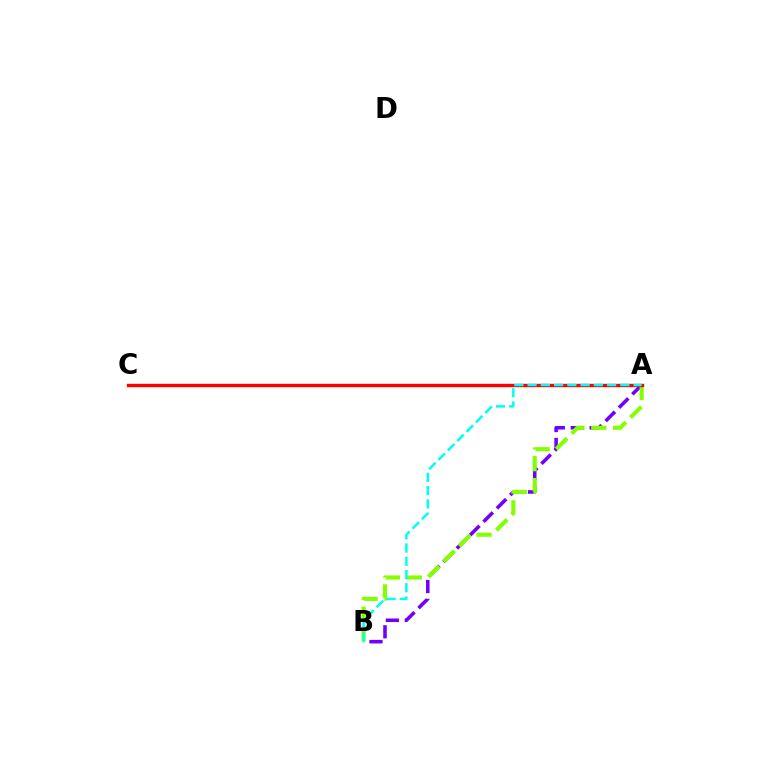{('A', 'B'): [{'color': '#7200ff', 'line_style': 'dashed', 'thickness': 2.57}, {'color': '#84ff00', 'line_style': 'dashed', 'thickness': 2.97}, {'color': '#00fff6', 'line_style': 'dashed', 'thickness': 1.8}], ('A', 'C'): [{'color': '#ff0000', 'line_style': 'solid', 'thickness': 2.43}]}